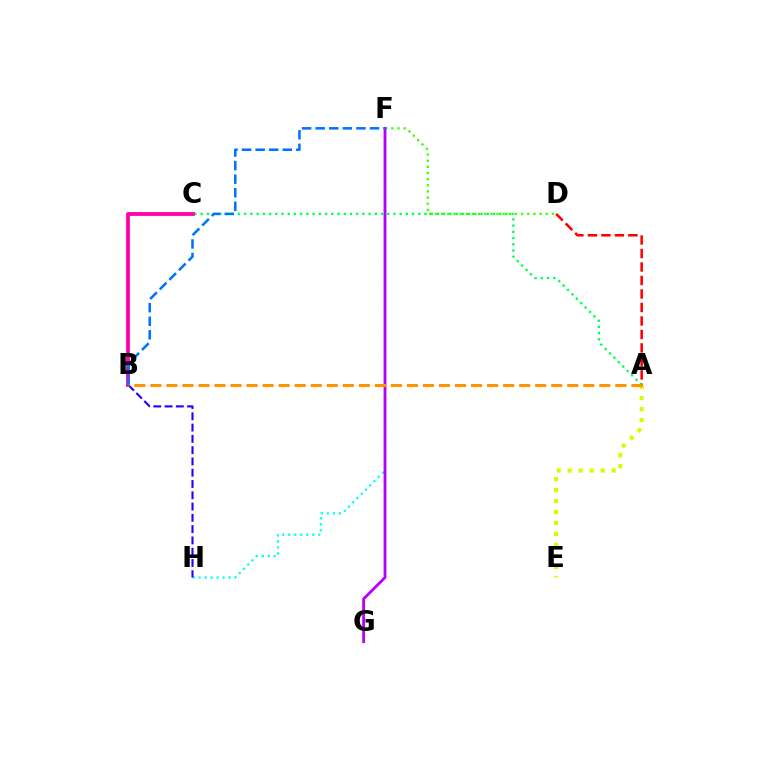{('A', 'C'): [{'color': '#00ff5c', 'line_style': 'dotted', 'thickness': 1.69}], ('B', 'C'): [{'color': '#ff00ac', 'line_style': 'solid', 'thickness': 2.74}], ('A', 'D'): [{'color': '#ff0000', 'line_style': 'dashed', 'thickness': 1.83}], ('D', 'F'): [{'color': '#3dff00', 'line_style': 'dotted', 'thickness': 1.67}], ('F', 'H'): [{'color': '#00fff6', 'line_style': 'dotted', 'thickness': 1.63}], ('F', 'G'): [{'color': '#b900ff', 'line_style': 'solid', 'thickness': 2.04}], ('A', 'E'): [{'color': '#d1ff00', 'line_style': 'dotted', 'thickness': 2.99}], ('B', 'F'): [{'color': '#0074ff', 'line_style': 'dashed', 'thickness': 1.84}], ('B', 'H'): [{'color': '#2500ff', 'line_style': 'dashed', 'thickness': 1.53}], ('A', 'B'): [{'color': '#ff9400', 'line_style': 'dashed', 'thickness': 2.18}]}